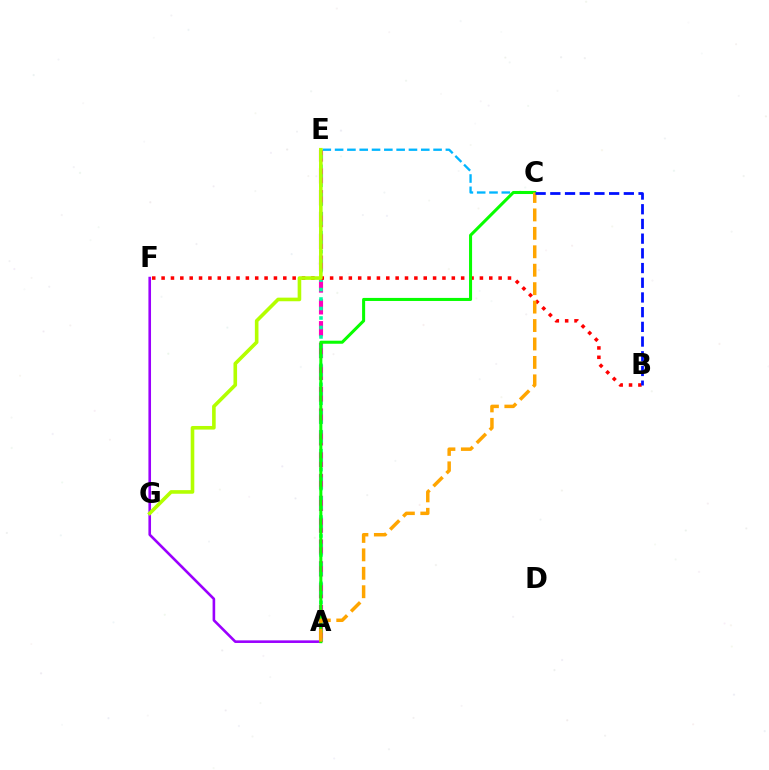{('A', 'E'): [{'color': '#ff00bd', 'line_style': 'dashed', 'thickness': 2.97}, {'color': '#00ff9d', 'line_style': 'dotted', 'thickness': 2.57}], ('A', 'F'): [{'color': '#9b00ff', 'line_style': 'solid', 'thickness': 1.88}], ('B', 'F'): [{'color': '#ff0000', 'line_style': 'dotted', 'thickness': 2.54}], ('C', 'E'): [{'color': '#00b5ff', 'line_style': 'dashed', 'thickness': 1.67}], ('A', 'C'): [{'color': '#08ff00', 'line_style': 'solid', 'thickness': 2.19}, {'color': '#ffa500', 'line_style': 'dashed', 'thickness': 2.5}], ('B', 'C'): [{'color': '#0010ff', 'line_style': 'dashed', 'thickness': 2.0}], ('E', 'G'): [{'color': '#b3ff00', 'line_style': 'solid', 'thickness': 2.6}]}